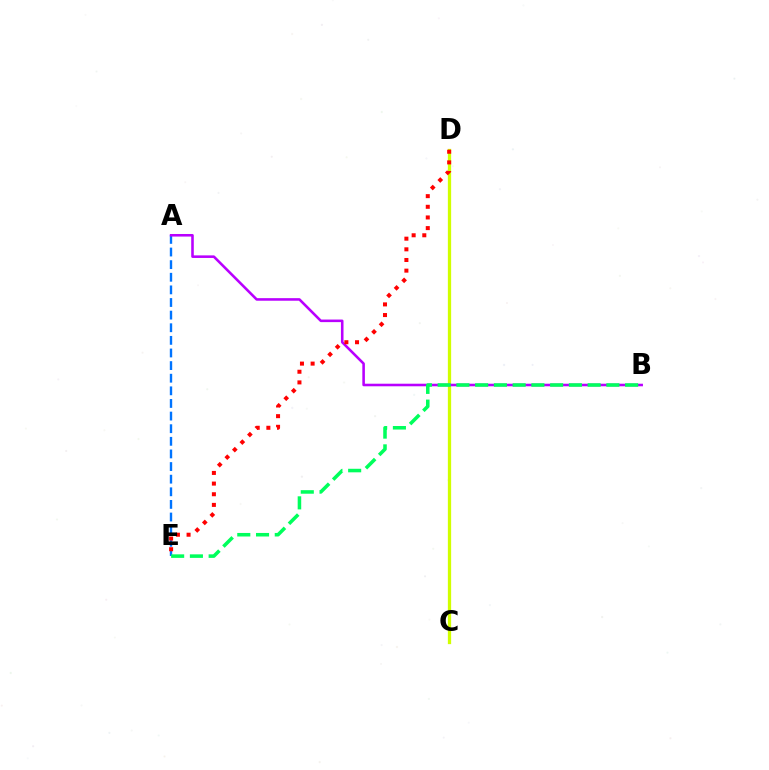{('A', 'E'): [{'color': '#0074ff', 'line_style': 'dashed', 'thickness': 1.71}], ('C', 'D'): [{'color': '#d1ff00', 'line_style': 'solid', 'thickness': 2.36}], ('A', 'B'): [{'color': '#b900ff', 'line_style': 'solid', 'thickness': 1.85}], ('D', 'E'): [{'color': '#ff0000', 'line_style': 'dotted', 'thickness': 2.89}], ('B', 'E'): [{'color': '#00ff5c', 'line_style': 'dashed', 'thickness': 2.55}]}